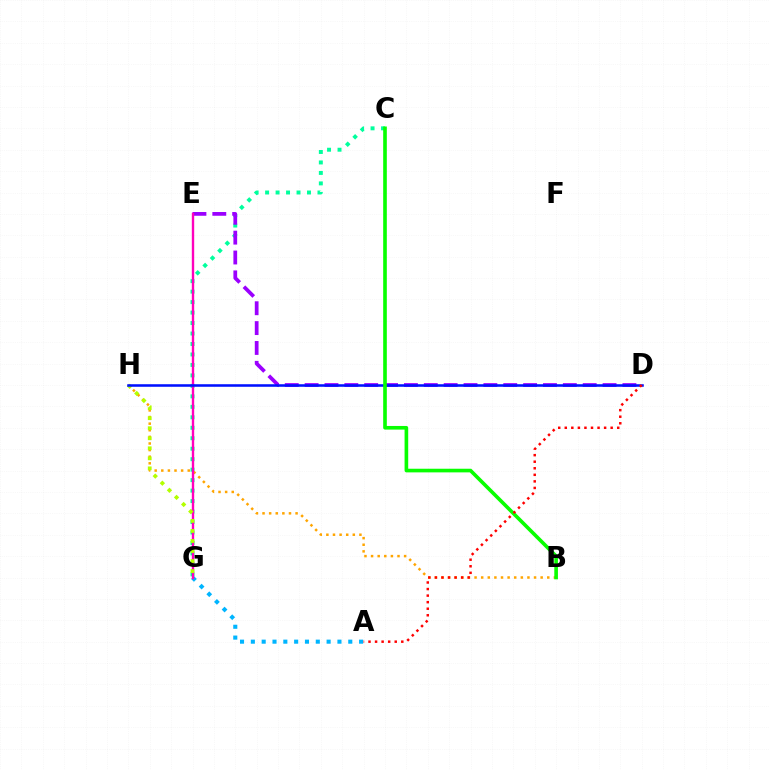{('A', 'G'): [{'color': '#00b5ff', 'line_style': 'dotted', 'thickness': 2.94}], ('C', 'G'): [{'color': '#00ff9d', 'line_style': 'dotted', 'thickness': 2.85}], ('B', 'H'): [{'color': '#ffa500', 'line_style': 'dotted', 'thickness': 1.8}], ('D', 'E'): [{'color': '#9b00ff', 'line_style': 'dashed', 'thickness': 2.7}], ('E', 'G'): [{'color': '#ff00bd', 'line_style': 'solid', 'thickness': 1.71}], ('G', 'H'): [{'color': '#b3ff00', 'line_style': 'dotted', 'thickness': 2.73}], ('D', 'H'): [{'color': '#0010ff', 'line_style': 'solid', 'thickness': 1.84}], ('B', 'C'): [{'color': '#08ff00', 'line_style': 'solid', 'thickness': 2.62}], ('A', 'D'): [{'color': '#ff0000', 'line_style': 'dotted', 'thickness': 1.78}]}